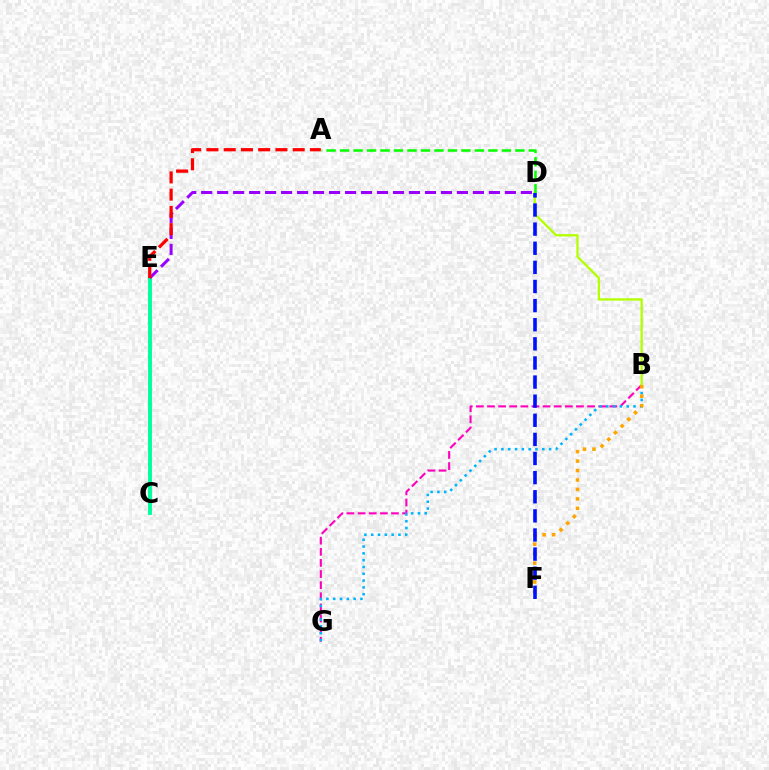{('B', 'G'): [{'color': '#ff00bd', 'line_style': 'dashed', 'thickness': 1.51}, {'color': '#00b5ff', 'line_style': 'dotted', 'thickness': 1.85}], ('C', 'E'): [{'color': '#00ff9d', 'line_style': 'solid', 'thickness': 2.8}], ('D', 'E'): [{'color': '#9b00ff', 'line_style': 'dashed', 'thickness': 2.17}], ('B', 'D'): [{'color': '#b3ff00', 'line_style': 'solid', 'thickness': 1.66}], ('B', 'F'): [{'color': '#ffa500', 'line_style': 'dotted', 'thickness': 2.57}], ('A', 'D'): [{'color': '#08ff00', 'line_style': 'dashed', 'thickness': 1.83}], ('D', 'F'): [{'color': '#0010ff', 'line_style': 'dashed', 'thickness': 2.6}], ('A', 'E'): [{'color': '#ff0000', 'line_style': 'dashed', 'thickness': 2.34}]}